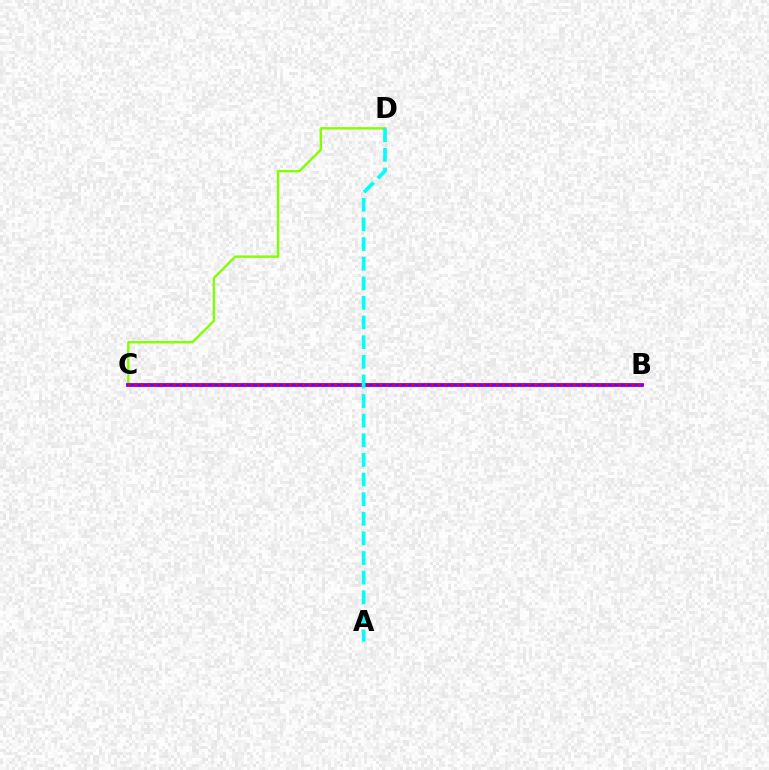{('C', 'D'): [{'color': '#84ff00', 'line_style': 'solid', 'thickness': 1.73}], ('B', 'C'): [{'color': '#7200ff', 'line_style': 'solid', 'thickness': 2.73}, {'color': '#ff0000', 'line_style': 'dotted', 'thickness': 1.75}], ('A', 'D'): [{'color': '#00fff6', 'line_style': 'dashed', 'thickness': 2.67}]}